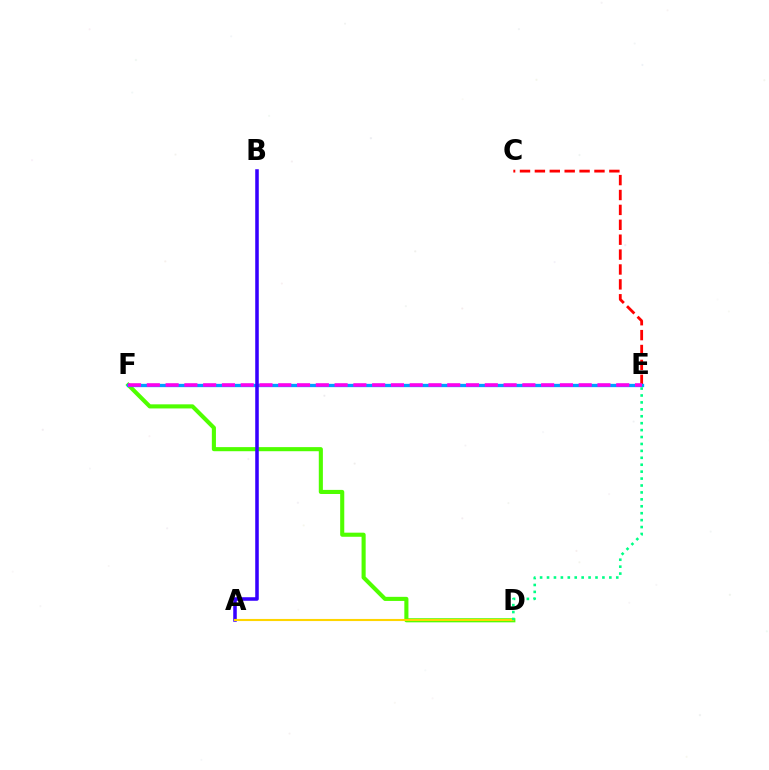{('D', 'F'): [{'color': '#4fff00', 'line_style': 'solid', 'thickness': 2.95}], ('C', 'E'): [{'color': '#ff0000', 'line_style': 'dashed', 'thickness': 2.02}], ('E', 'F'): [{'color': '#009eff', 'line_style': 'solid', 'thickness': 2.38}, {'color': '#ff00ed', 'line_style': 'dashed', 'thickness': 2.55}], ('A', 'B'): [{'color': '#3700ff', 'line_style': 'solid', 'thickness': 2.55}], ('A', 'D'): [{'color': '#ffd500', 'line_style': 'solid', 'thickness': 1.52}], ('D', 'E'): [{'color': '#00ff86', 'line_style': 'dotted', 'thickness': 1.88}]}